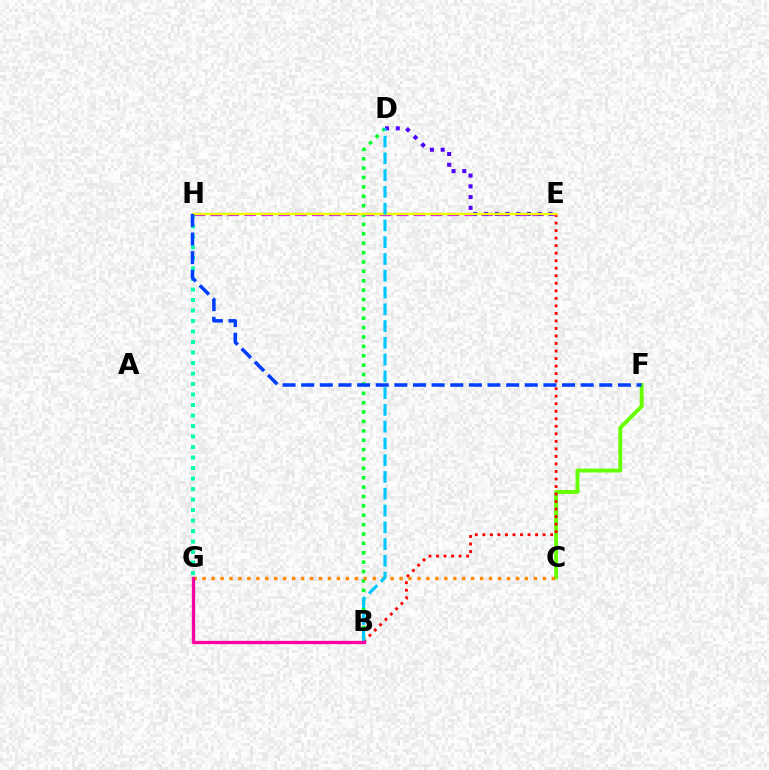{('C', 'F'): [{'color': '#66ff00', 'line_style': 'solid', 'thickness': 2.8}], ('E', 'H'): [{'color': '#d600ff', 'line_style': 'dashed', 'thickness': 2.3}, {'color': '#eeff00', 'line_style': 'solid', 'thickness': 1.73}], ('D', 'E'): [{'color': '#4f00ff', 'line_style': 'dotted', 'thickness': 2.92}], ('B', 'E'): [{'color': '#ff0000', 'line_style': 'dotted', 'thickness': 2.05}], ('B', 'D'): [{'color': '#00ff27', 'line_style': 'dotted', 'thickness': 2.55}, {'color': '#00c7ff', 'line_style': 'dashed', 'thickness': 2.28}], ('C', 'G'): [{'color': '#ff8800', 'line_style': 'dotted', 'thickness': 2.43}], ('G', 'H'): [{'color': '#00ffaf', 'line_style': 'dotted', 'thickness': 2.85}], ('F', 'H'): [{'color': '#003fff', 'line_style': 'dashed', 'thickness': 2.53}], ('B', 'G'): [{'color': '#ff00a0', 'line_style': 'solid', 'thickness': 2.38}]}